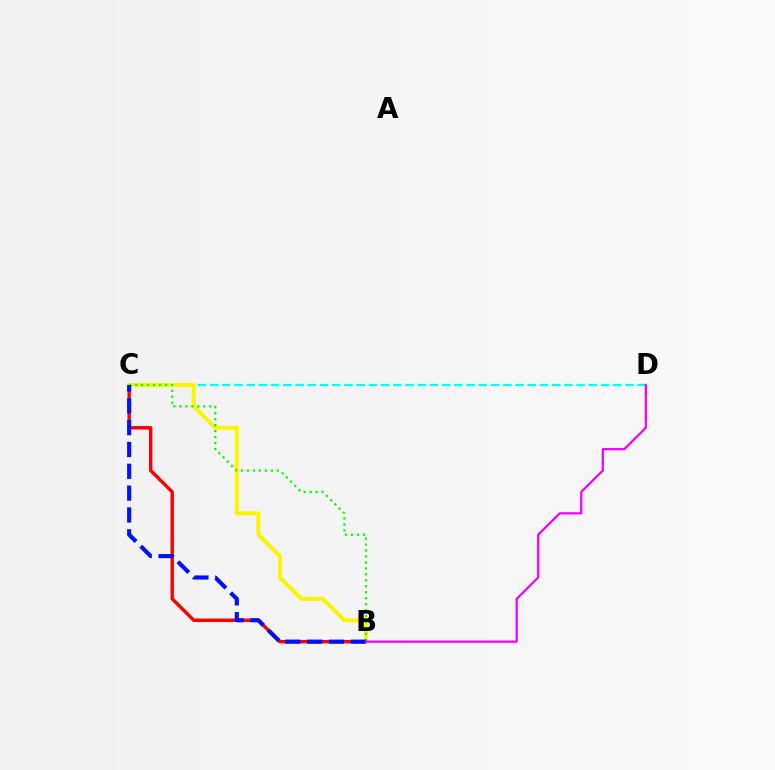{('B', 'C'): [{'color': '#ff0000', 'line_style': 'solid', 'thickness': 2.45}, {'color': '#fcf500', 'line_style': 'solid', 'thickness': 2.85}, {'color': '#08ff00', 'line_style': 'dotted', 'thickness': 1.62}, {'color': '#0010ff', 'line_style': 'dashed', 'thickness': 2.97}], ('C', 'D'): [{'color': '#00fff6', 'line_style': 'dashed', 'thickness': 1.66}], ('B', 'D'): [{'color': '#ee00ff', 'line_style': 'solid', 'thickness': 1.6}]}